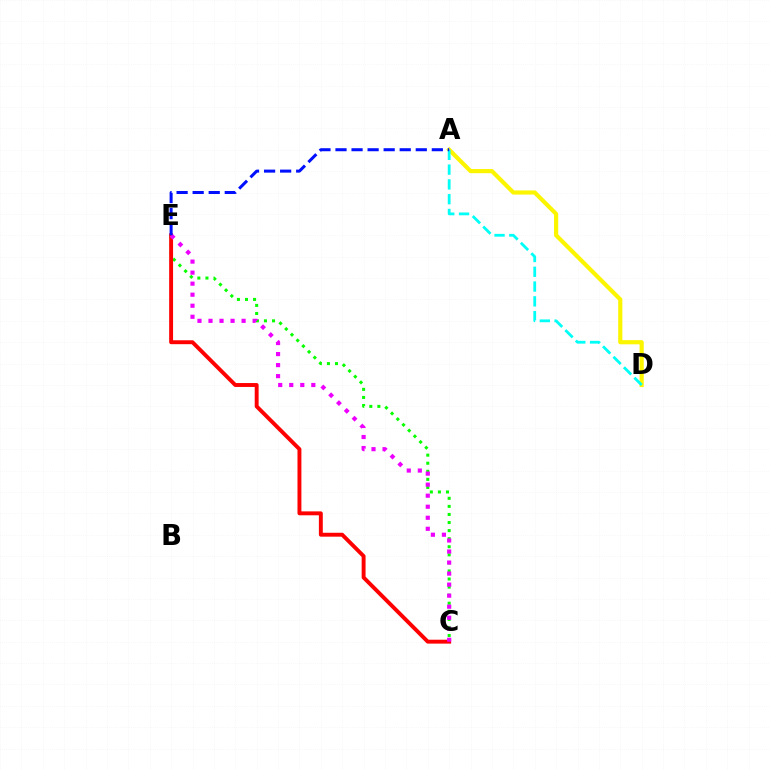{('C', 'E'): [{'color': '#08ff00', 'line_style': 'dotted', 'thickness': 2.19}, {'color': '#ff0000', 'line_style': 'solid', 'thickness': 2.82}, {'color': '#ee00ff', 'line_style': 'dotted', 'thickness': 3.0}], ('A', 'D'): [{'color': '#fcf500', 'line_style': 'solid', 'thickness': 3.0}, {'color': '#00fff6', 'line_style': 'dashed', 'thickness': 2.01}], ('A', 'E'): [{'color': '#0010ff', 'line_style': 'dashed', 'thickness': 2.18}]}